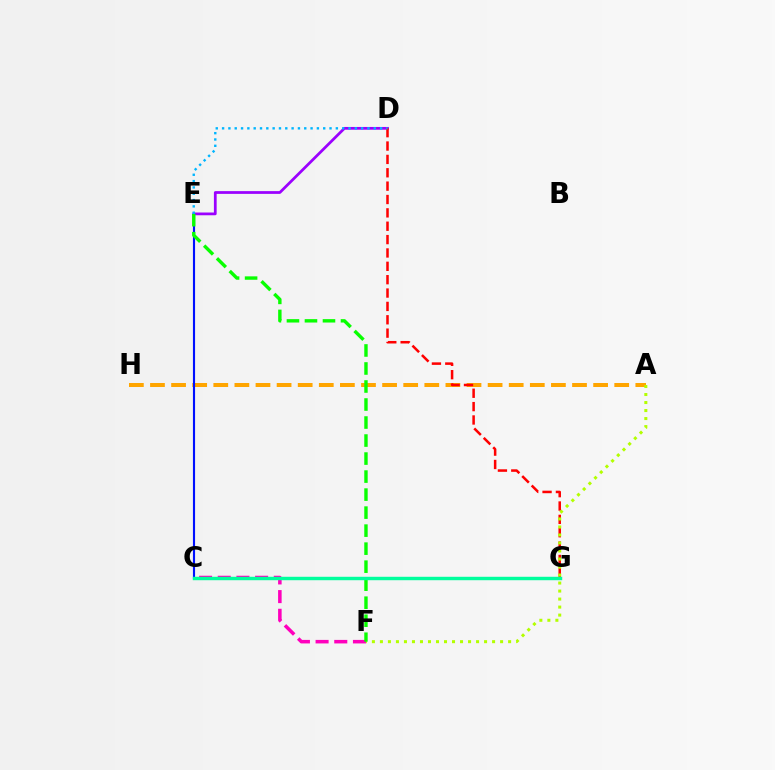{('A', 'H'): [{'color': '#ffa500', 'line_style': 'dashed', 'thickness': 2.87}], ('C', 'E'): [{'color': '#0010ff', 'line_style': 'solid', 'thickness': 1.53}], ('C', 'F'): [{'color': '#ff00bd', 'line_style': 'dashed', 'thickness': 2.54}], ('D', 'E'): [{'color': '#9b00ff', 'line_style': 'solid', 'thickness': 1.98}, {'color': '#00b5ff', 'line_style': 'dotted', 'thickness': 1.72}], ('D', 'G'): [{'color': '#ff0000', 'line_style': 'dashed', 'thickness': 1.82}], ('A', 'F'): [{'color': '#b3ff00', 'line_style': 'dotted', 'thickness': 2.18}], ('E', 'F'): [{'color': '#08ff00', 'line_style': 'dashed', 'thickness': 2.45}], ('C', 'G'): [{'color': '#00ff9d', 'line_style': 'solid', 'thickness': 2.47}]}